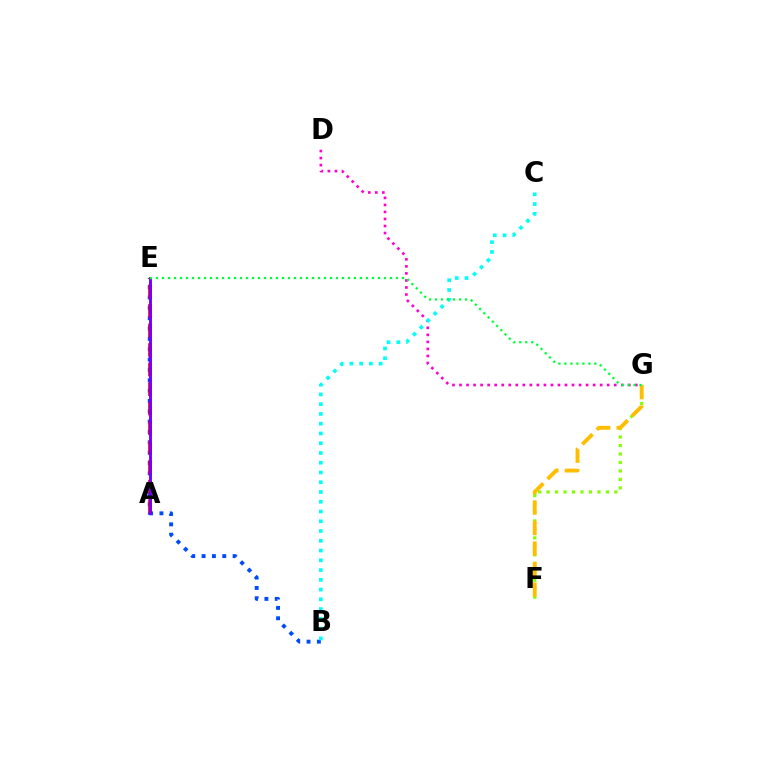{('B', 'E'): [{'color': '#004bff', 'line_style': 'dotted', 'thickness': 2.81}], ('A', 'E'): [{'color': '#ff0000', 'line_style': 'dashed', 'thickness': 2.65}, {'color': '#7200ff', 'line_style': 'solid', 'thickness': 2.09}], ('D', 'G'): [{'color': '#ff00cf', 'line_style': 'dotted', 'thickness': 1.91}], ('B', 'C'): [{'color': '#00fff6', 'line_style': 'dotted', 'thickness': 2.65}], ('F', 'G'): [{'color': '#84ff00', 'line_style': 'dotted', 'thickness': 2.3}, {'color': '#ffbd00', 'line_style': 'dashed', 'thickness': 2.79}], ('E', 'G'): [{'color': '#00ff39', 'line_style': 'dotted', 'thickness': 1.63}]}